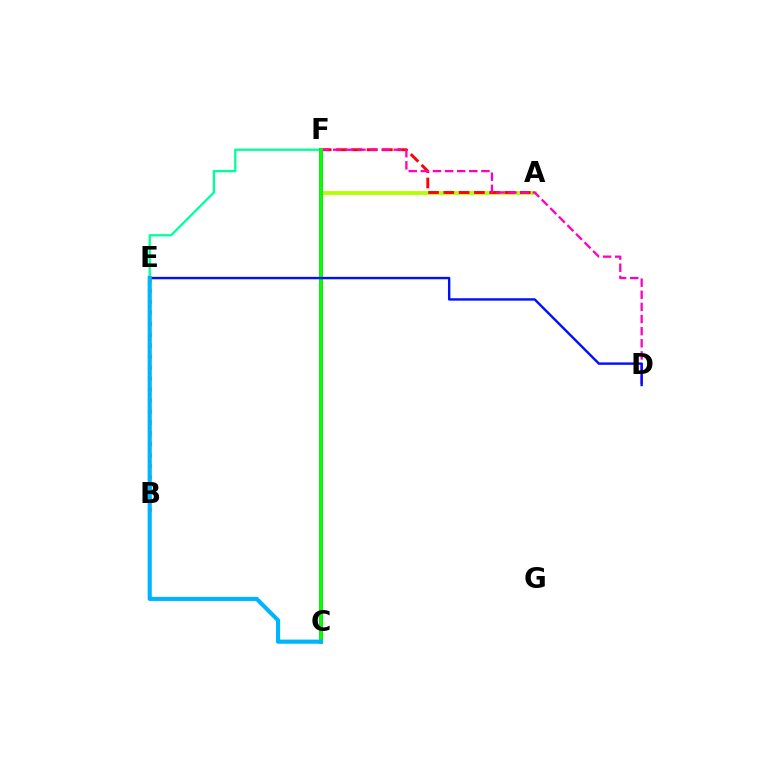{('A', 'F'): [{'color': '#b3ff00', 'line_style': 'solid', 'thickness': 2.75}, {'color': '#ff0000', 'line_style': 'dashed', 'thickness': 2.08}], ('E', 'F'): [{'color': '#00ff9d', 'line_style': 'solid', 'thickness': 1.65}], ('C', 'F'): [{'color': '#9b00ff', 'line_style': 'solid', 'thickness': 2.91}, {'color': '#08ff00', 'line_style': 'solid', 'thickness': 2.72}], ('B', 'E'): [{'color': '#ffa500', 'line_style': 'dotted', 'thickness': 2.97}], ('D', 'F'): [{'color': '#ff00bd', 'line_style': 'dashed', 'thickness': 1.65}], ('D', 'E'): [{'color': '#0010ff', 'line_style': 'solid', 'thickness': 1.73}], ('C', 'E'): [{'color': '#00b5ff', 'line_style': 'solid', 'thickness': 2.98}]}